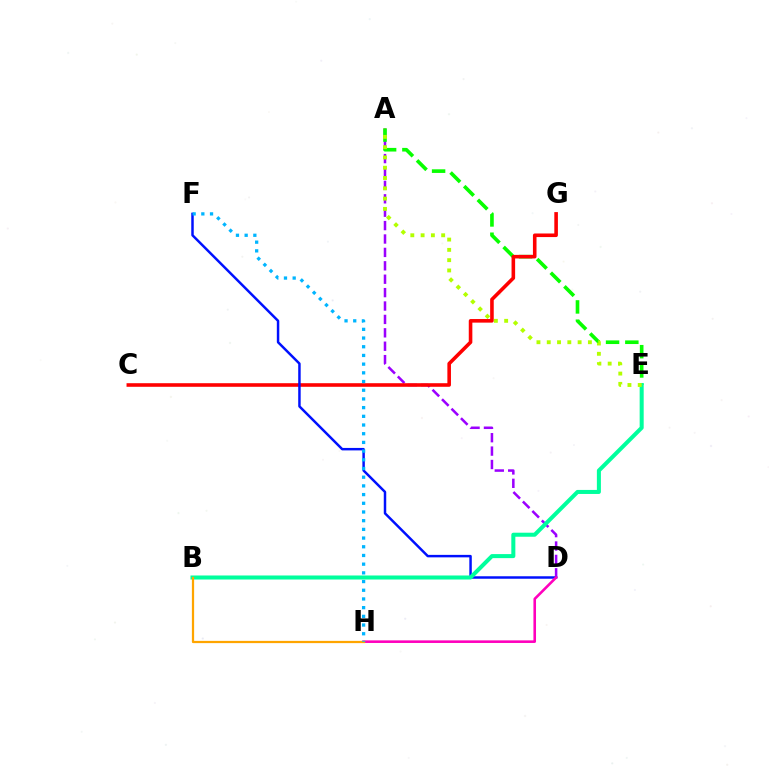{('A', 'D'): [{'color': '#9b00ff', 'line_style': 'dashed', 'thickness': 1.82}], ('A', 'E'): [{'color': '#08ff00', 'line_style': 'dashed', 'thickness': 2.62}, {'color': '#b3ff00', 'line_style': 'dotted', 'thickness': 2.8}], ('C', 'G'): [{'color': '#ff0000', 'line_style': 'solid', 'thickness': 2.58}], ('D', 'F'): [{'color': '#0010ff', 'line_style': 'solid', 'thickness': 1.78}], ('D', 'H'): [{'color': '#ff00bd', 'line_style': 'solid', 'thickness': 1.87}], ('B', 'E'): [{'color': '#00ff9d', 'line_style': 'solid', 'thickness': 2.9}], ('B', 'H'): [{'color': '#ffa500', 'line_style': 'solid', 'thickness': 1.61}], ('F', 'H'): [{'color': '#00b5ff', 'line_style': 'dotted', 'thickness': 2.36}]}